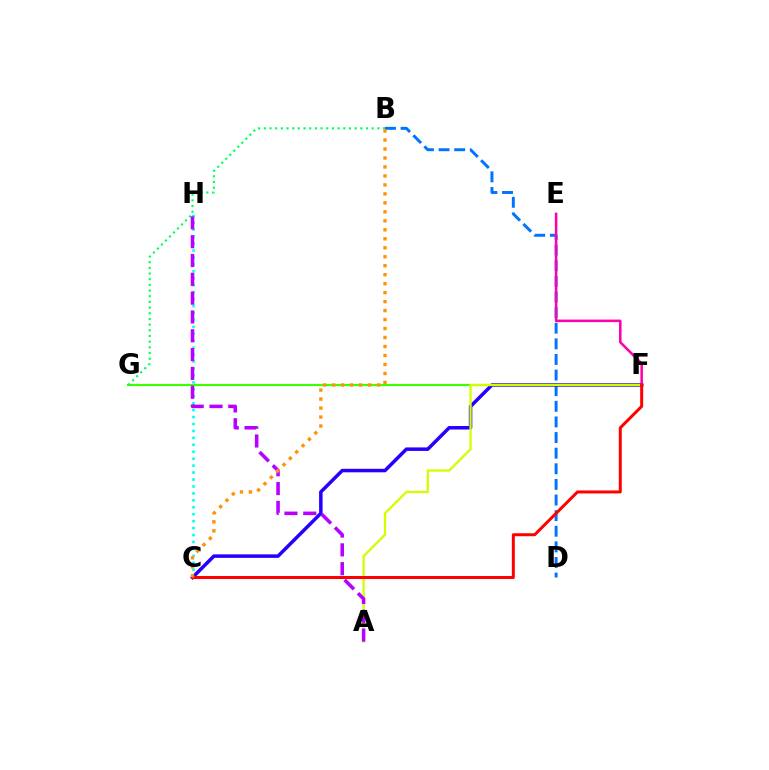{('C', 'H'): [{'color': '#00fff6', 'line_style': 'dotted', 'thickness': 1.89}], ('B', 'D'): [{'color': '#0074ff', 'line_style': 'dashed', 'thickness': 2.12}], ('F', 'G'): [{'color': '#3dff00', 'line_style': 'solid', 'thickness': 1.55}], ('C', 'F'): [{'color': '#2500ff', 'line_style': 'solid', 'thickness': 2.52}, {'color': '#ff0000', 'line_style': 'solid', 'thickness': 2.15}], ('B', 'G'): [{'color': '#00ff5c', 'line_style': 'dotted', 'thickness': 1.54}], ('A', 'F'): [{'color': '#d1ff00', 'line_style': 'solid', 'thickness': 1.65}], ('A', 'H'): [{'color': '#b900ff', 'line_style': 'dashed', 'thickness': 2.56}], ('E', 'F'): [{'color': '#ff00ac', 'line_style': 'solid', 'thickness': 1.83}], ('B', 'C'): [{'color': '#ff9400', 'line_style': 'dotted', 'thickness': 2.44}]}